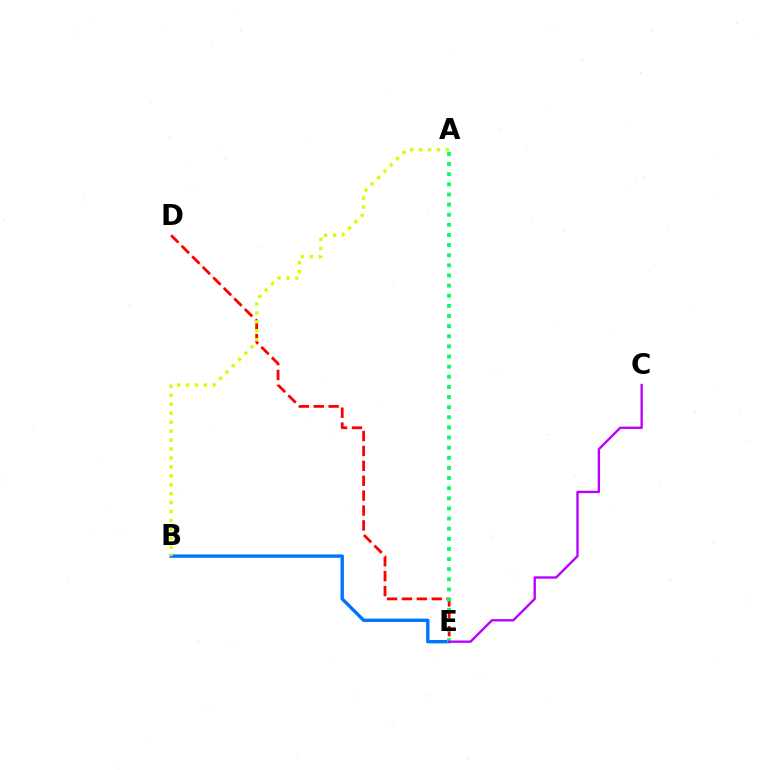{('D', 'E'): [{'color': '#ff0000', 'line_style': 'dashed', 'thickness': 2.02}], ('B', 'E'): [{'color': '#0074ff', 'line_style': 'solid', 'thickness': 2.43}], ('A', 'E'): [{'color': '#00ff5c', 'line_style': 'dotted', 'thickness': 2.75}], ('A', 'B'): [{'color': '#d1ff00', 'line_style': 'dotted', 'thickness': 2.43}], ('C', 'E'): [{'color': '#b900ff', 'line_style': 'solid', 'thickness': 1.69}]}